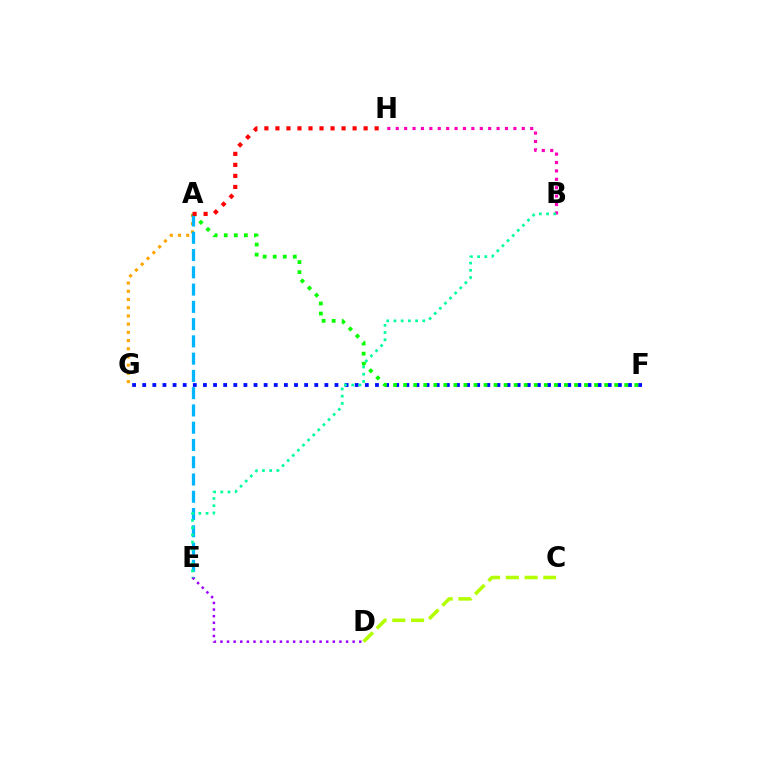{('A', 'G'): [{'color': '#ffa500', 'line_style': 'dotted', 'thickness': 2.23}], ('F', 'G'): [{'color': '#0010ff', 'line_style': 'dotted', 'thickness': 2.75}], ('A', 'F'): [{'color': '#08ff00', 'line_style': 'dotted', 'thickness': 2.73}], ('C', 'D'): [{'color': '#b3ff00', 'line_style': 'dashed', 'thickness': 2.55}], ('A', 'E'): [{'color': '#00b5ff', 'line_style': 'dashed', 'thickness': 2.35}], ('B', 'H'): [{'color': '#ff00bd', 'line_style': 'dotted', 'thickness': 2.28}], ('D', 'E'): [{'color': '#9b00ff', 'line_style': 'dotted', 'thickness': 1.8}], ('A', 'H'): [{'color': '#ff0000', 'line_style': 'dotted', 'thickness': 3.0}], ('B', 'E'): [{'color': '#00ff9d', 'line_style': 'dotted', 'thickness': 1.96}]}